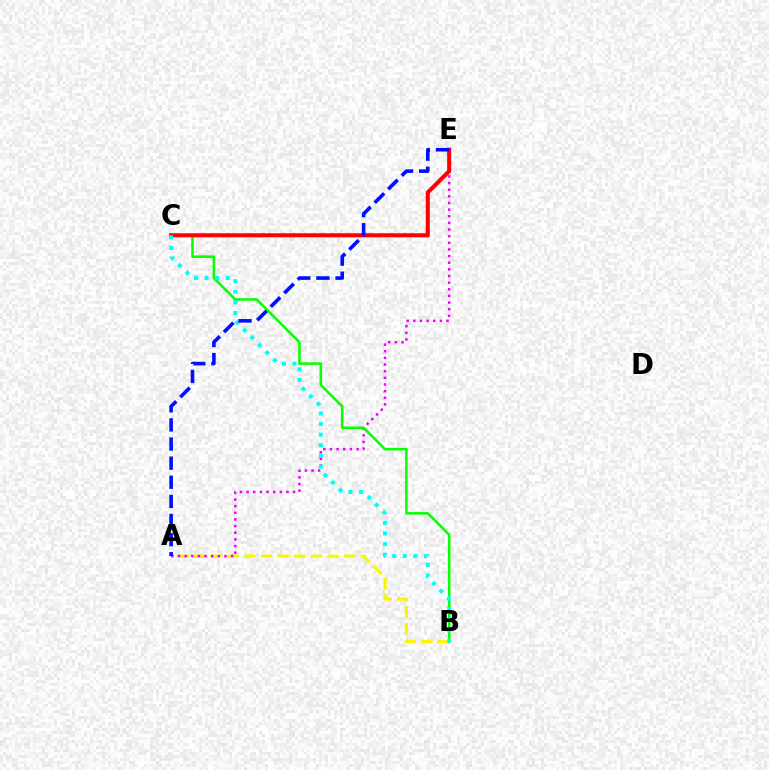{('A', 'B'): [{'color': '#fcf500', 'line_style': 'dashed', 'thickness': 2.26}], ('A', 'E'): [{'color': '#ee00ff', 'line_style': 'dotted', 'thickness': 1.8}, {'color': '#0010ff', 'line_style': 'dashed', 'thickness': 2.6}], ('B', 'C'): [{'color': '#08ff00', 'line_style': 'solid', 'thickness': 1.84}, {'color': '#00fff6', 'line_style': 'dotted', 'thickness': 2.88}], ('C', 'E'): [{'color': '#ff0000', 'line_style': 'solid', 'thickness': 2.92}]}